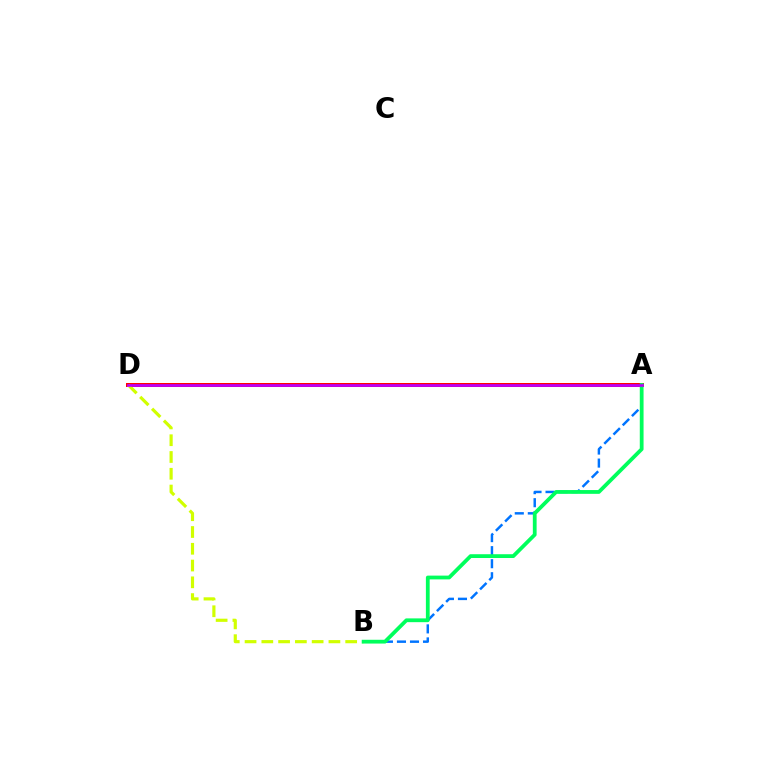{('A', 'B'): [{'color': '#0074ff', 'line_style': 'dashed', 'thickness': 1.77}, {'color': '#00ff5c', 'line_style': 'solid', 'thickness': 2.72}], ('A', 'D'): [{'color': '#ff0000', 'line_style': 'solid', 'thickness': 2.86}, {'color': '#b900ff', 'line_style': 'solid', 'thickness': 1.93}], ('B', 'D'): [{'color': '#d1ff00', 'line_style': 'dashed', 'thickness': 2.28}]}